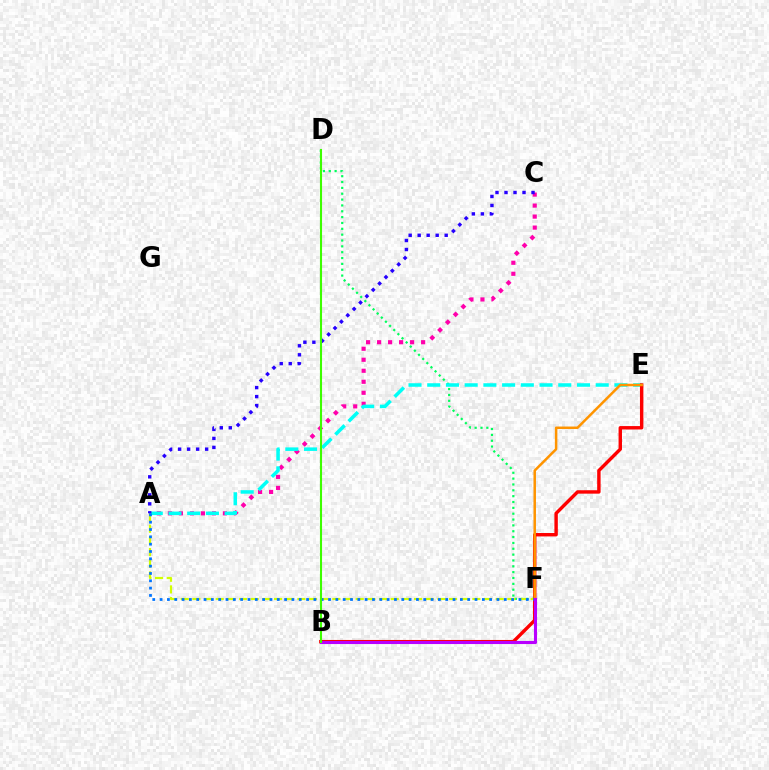{('D', 'F'): [{'color': '#00ff5c', 'line_style': 'dotted', 'thickness': 1.59}], ('A', 'F'): [{'color': '#d1ff00', 'line_style': 'dashed', 'thickness': 1.58}, {'color': '#0074ff', 'line_style': 'dotted', 'thickness': 1.99}], ('A', 'C'): [{'color': '#ff00ac', 'line_style': 'dotted', 'thickness': 2.99}, {'color': '#2500ff', 'line_style': 'dotted', 'thickness': 2.45}], ('A', 'E'): [{'color': '#00fff6', 'line_style': 'dashed', 'thickness': 2.54}], ('B', 'E'): [{'color': '#ff0000', 'line_style': 'solid', 'thickness': 2.46}], ('E', 'F'): [{'color': '#ff9400', 'line_style': 'solid', 'thickness': 1.8}], ('B', 'F'): [{'color': '#b900ff', 'line_style': 'solid', 'thickness': 2.24}], ('B', 'D'): [{'color': '#3dff00', 'line_style': 'solid', 'thickness': 1.51}]}